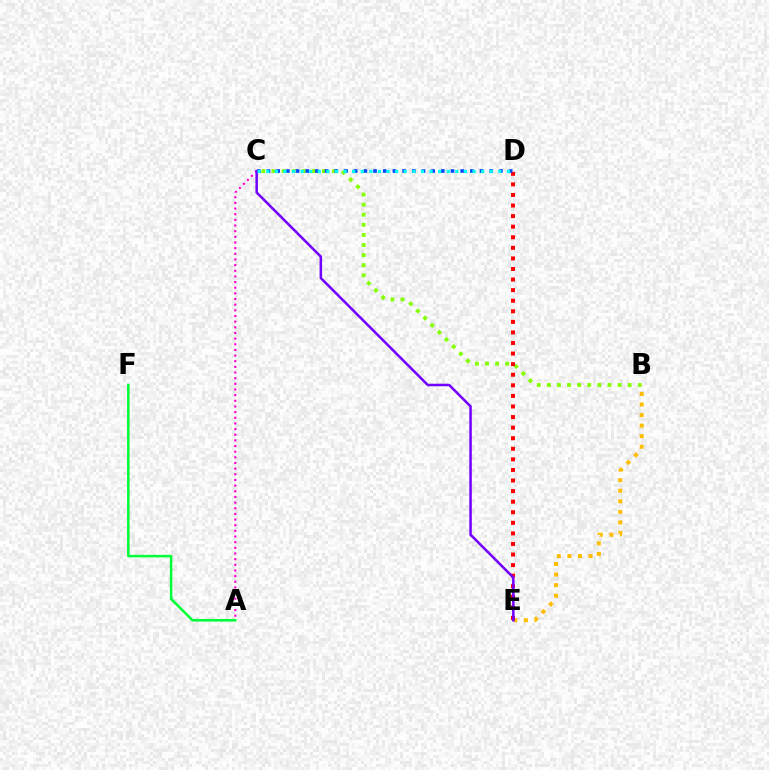{('A', 'F'): [{'color': '#00ff39', 'line_style': 'solid', 'thickness': 1.83}], ('B', 'C'): [{'color': '#84ff00', 'line_style': 'dotted', 'thickness': 2.74}], ('A', 'C'): [{'color': '#ff00cf', 'line_style': 'dotted', 'thickness': 1.54}], ('B', 'E'): [{'color': '#ffbd00', 'line_style': 'dotted', 'thickness': 2.87}], ('D', 'E'): [{'color': '#ff0000', 'line_style': 'dotted', 'thickness': 2.87}], ('C', 'D'): [{'color': '#004bff', 'line_style': 'dotted', 'thickness': 2.63}, {'color': '#00fff6', 'line_style': 'dotted', 'thickness': 2.34}], ('C', 'E'): [{'color': '#7200ff', 'line_style': 'solid', 'thickness': 1.81}]}